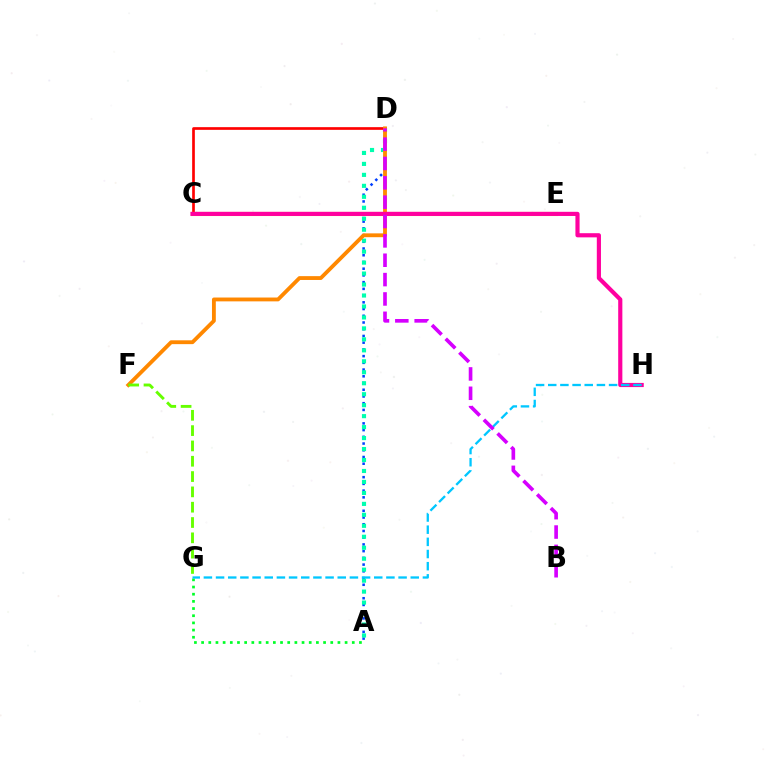{('A', 'D'): [{'color': '#003fff', 'line_style': 'dotted', 'thickness': 1.83}, {'color': '#00ffaf', 'line_style': 'dotted', 'thickness': 2.98}], ('C', 'E'): [{'color': '#4f00ff', 'line_style': 'dashed', 'thickness': 2.66}, {'color': '#eeff00', 'line_style': 'solid', 'thickness': 2.96}], ('C', 'D'): [{'color': '#ff0000', 'line_style': 'solid', 'thickness': 1.93}], ('A', 'G'): [{'color': '#00ff27', 'line_style': 'dotted', 'thickness': 1.95}], ('D', 'F'): [{'color': '#ff8800', 'line_style': 'solid', 'thickness': 2.76}], ('C', 'H'): [{'color': '#ff00a0', 'line_style': 'solid', 'thickness': 2.99}], ('F', 'G'): [{'color': '#66ff00', 'line_style': 'dashed', 'thickness': 2.08}], ('G', 'H'): [{'color': '#00c7ff', 'line_style': 'dashed', 'thickness': 1.65}], ('B', 'D'): [{'color': '#d600ff', 'line_style': 'dashed', 'thickness': 2.63}]}